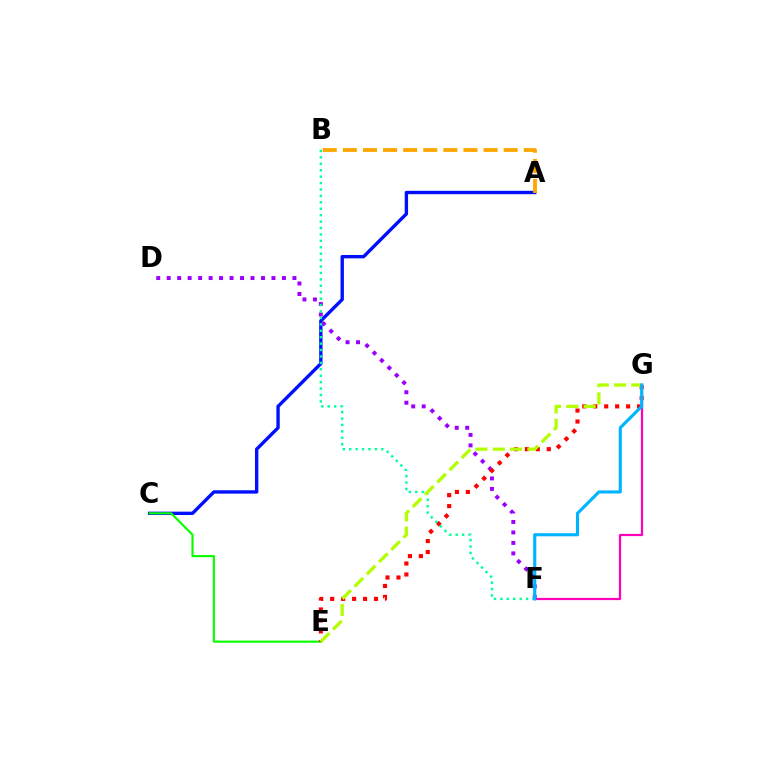{('A', 'C'): [{'color': '#0010ff', 'line_style': 'solid', 'thickness': 2.43}], ('C', 'E'): [{'color': '#08ff00', 'line_style': 'solid', 'thickness': 1.55}], ('D', 'F'): [{'color': '#9b00ff', 'line_style': 'dotted', 'thickness': 2.85}], ('E', 'G'): [{'color': '#ff0000', 'line_style': 'dotted', 'thickness': 2.98}, {'color': '#b3ff00', 'line_style': 'dashed', 'thickness': 2.35}], ('B', 'F'): [{'color': '#00ff9d', 'line_style': 'dotted', 'thickness': 1.75}], ('A', 'B'): [{'color': '#ffa500', 'line_style': 'dashed', 'thickness': 2.73}], ('F', 'G'): [{'color': '#ff00bd', 'line_style': 'solid', 'thickness': 1.6}, {'color': '#00b5ff', 'line_style': 'solid', 'thickness': 2.25}]}